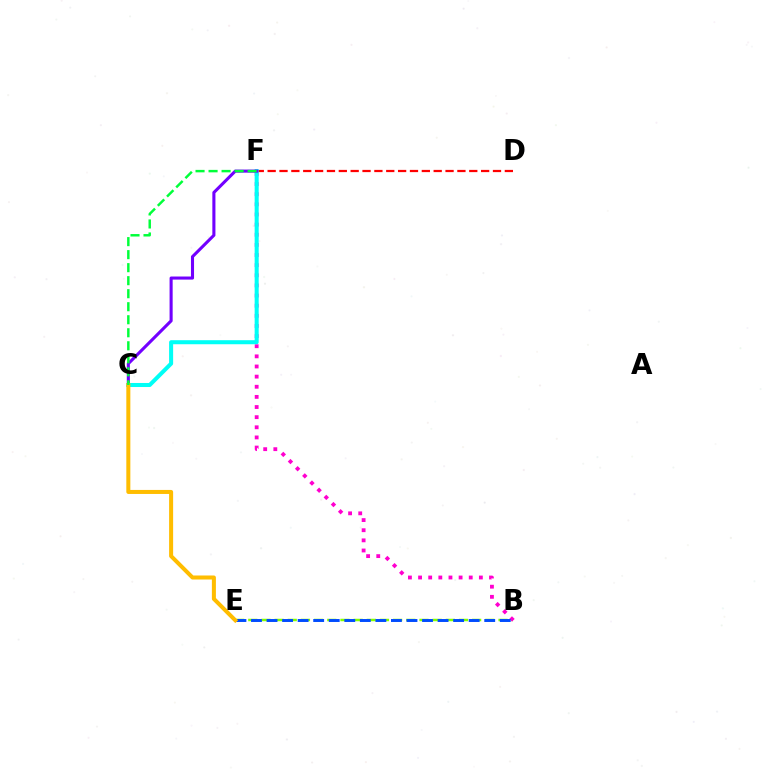{('B', 'E'): [{'color': '#84ff00', 'line_style': 'dashed', 'thickness': 1.79}, {'color': '#004bff', 'line_style': 'dashed', 'thickness': 2.11}], ('B', 'F'): [{'color': '#ff00cf', 'line_style': 'dotted', 'thickness': 2.75}], ('D', 'F'): [{'color': '#ff0000', 'line_style': 'dashed', 'thickness': 1.61}], ('C', 'F'): [{'color': '#00fff6', 'line_style': 'solid', 'thickness': 2.91}, {'color': '#7200ff', 'line_style': 'solid', 'thickness': 2.22}, {'color': '#00ff39', 'line_style': 'dashed', 'thickness': 1.77}], ('C', 'E'): [{'color': '#ffbd00', 'line_style': 'solid', 'thickness': 2.9}]}